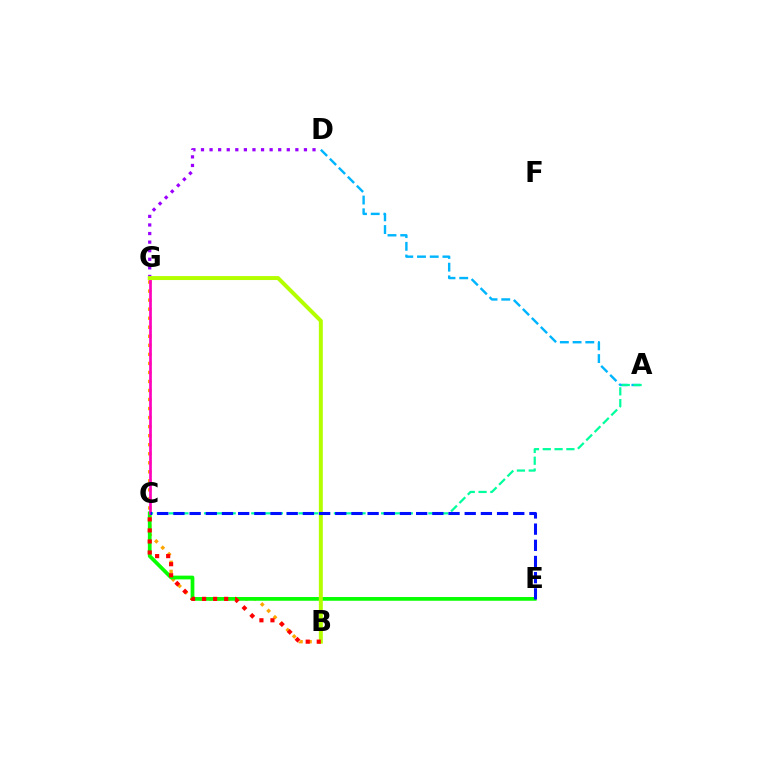{('A', 'D'): [{'color': '#00b5ff', 'line_style': 'dashed', 'thickness': 1.73}], ('B', 'G'): [{'color': '#ffa500', 'line_style': 'dotted', 'thickness': 2.45}, {'color': '#b3ff00', 'line_style': 'solid', 'thickness': 2.86}], ('A', 'C'): [{'color': '#00ff9d', 'line_style': 'dashed', 'thickness': 1.6}], ('C', 'E'): [{'color': '#08ff00', 'line_style': 'solid', 'thickness': 2.69}, {'color': '#0010ff', 'line_style': 'dashed', 'thickness': 2.2}], ('C', 'G'): [{'color': '#ff00bd', 'line_style': 'solid', 'thickness': 1.93}], ('D', 'G'): [{'color': '#9b00ff', 'line_style': 'dotted', 'thickness': 2.33}], ('B', 'C'): [{'color': '#ff0000', 'line_style': 'dotted', 'thickness': 3.0}]}